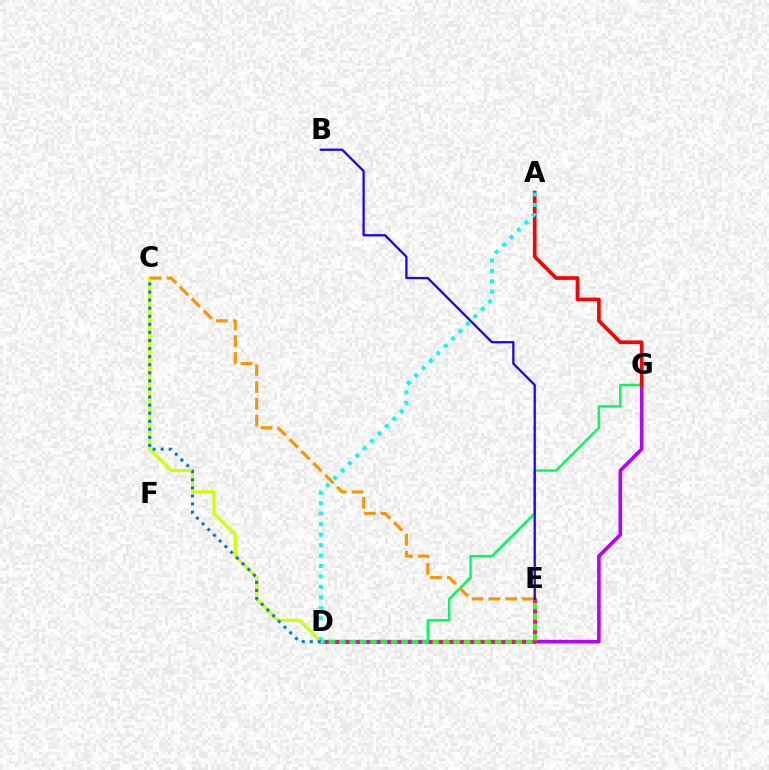{('D', 'G'): [{'color': '#b900ff', 'line_style': 'solid', 'thickness': 2.6}, {'color': '#00ff5c', 'line_style': 'solid', 'thickness': 1.78}], ('D', 'E'): [{'color': '#3dff00', 'line_style': 'solid', 'thickness': 2.76}, {'color': '#ff00ac', 'line_style': 'dotted', 'thickness': 2.82}], ('C', 'D'): [{'color': '#d1ff00', 'line_style': 'solid', 'thickness': 2.29}, {'color': '#0074ff', 'line_style': 'dotted', 'thickness': 2.19}], ('A', 'G'): [{'color': '#ff0000', 'line_style': 'solid', 'thickness': 2.64}], ('A', 'D'): [{'color': '#00fff6', 'line_style': 'dotted', 'thickness': 2.84}], ('C', 'E'): [{'color': '#ff9400', 'line_style': 'dashed', 'thickness': 2.28}], ('B', 'E'): [{'color': '#2500ff', 'line_style': 'solid', 'thickness': 1.66}]}